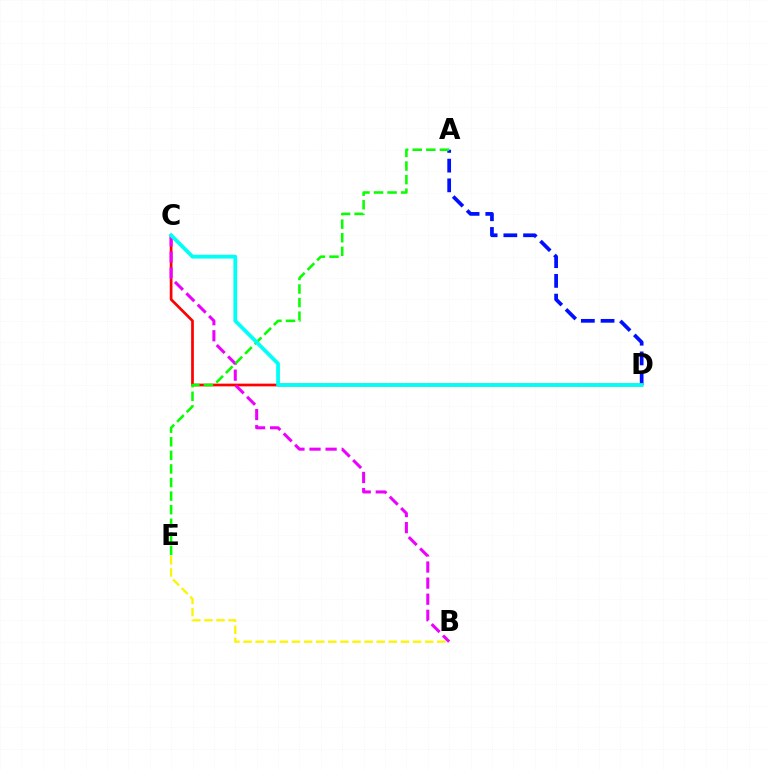{('C', 'D'): [{'color': '#ff0000', 'line_style': 'solid', 'thickness': 1.95}, {'color': '#00fff6', 'line_style': 'solid', 'thickness': 2.72}], ('A', 'D'): [{'color': '#0010ff', 'line_style': 'dashed', 'thickness': 2.68}], ('B', 'C'): [{'color': '#ee00ff', 'line_style': 'dashed', 'thickness': 2.19}], ('B', 'E'): [{'color': '#fcf500', 'line_style': 'dashed', 'thickness': 1.64}], ('A', 'E'): [{'color': '#08ff00', 'line_style': 'dashed', 'thickness': 1.85}]}